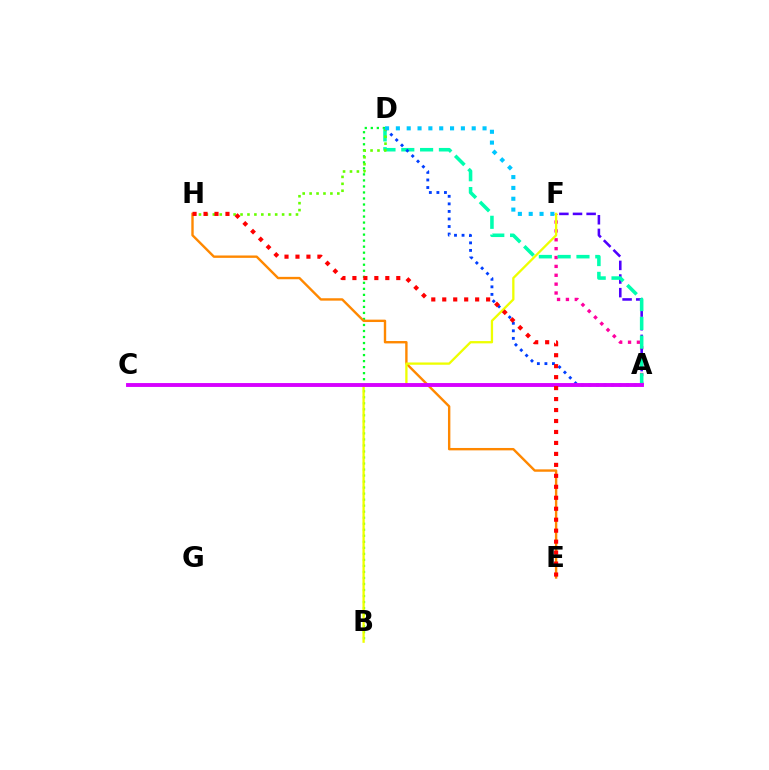{('A', 'F'): [{'color': '#ff00a0', 'line_style': 'dotted', 'thickness': 2.41}, {'color': '#4f00ff', 'line_style': 'dashed', 'thickness': 1.85}], ('B', 'D'): [{'color': '#00ff27', 'line_style': 'dotted', 'thickness': 1.64}], ('A', 'D'): [{'color': '#00ffaf', 'line_style': 'dashed', 'thickness': 2.56}, {'color': '#003fff', 'line_style': 'dotted', 'thickness': 2.05}], ('E', 'H'): [{'color': '#ff8800', 'line_style': 'solid', 'thickness': 1.72}, {'color': '#ff0000', 'line_style': 'dotted', 'thickness': 2.98}], ('D', 'H'): [{'color': '#66ff00', 'line_style': 'dotted', 'thickness': 1.88}], ('B', 'F'): [{'color': '#eeff00', 'line_style': 'solid', 'thickness': 1.66}], ('A', 'C'): [{'color': '#d600ff', 'line_style': 'solid', 'thickness': 2.79}], ('D', 'F'): [{'color': '#00c7ff', 'line_style': 'dotted', 'thickness': 2.94}]}